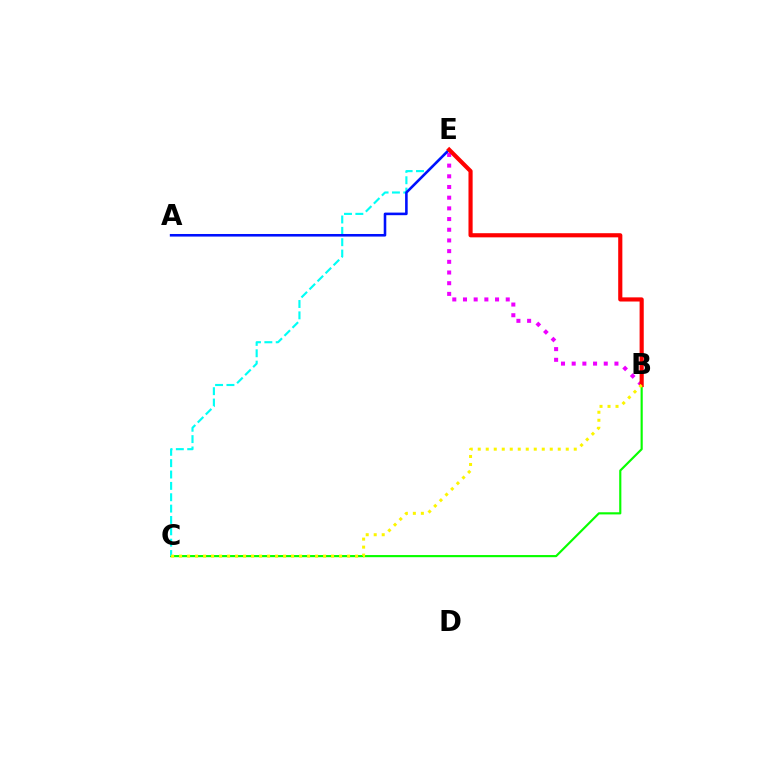{('B', 'C'): [{'color': '#08ff00', 'line_style': 'solid', 'thickness': 1.55}, {'color': '#fcf500', 'line_style': 'dotted', 'thickness': 2.17}], ('C', 'E'): [{'color': '#00fff6', 'line_style': 'dashed', 'thickness': 1.54}], ('B', 'E'): [{'color': '#ee00ff', 'line_style': 'dotted', 'thickness': 2.9}, {'color': '#ff0000', 'line_style': 'solid', 'thickness': 2.99}], ('A', 'E'): [{'color': '#0010ff', 'line_style': 'solid', 'thickness': 1.86}]}